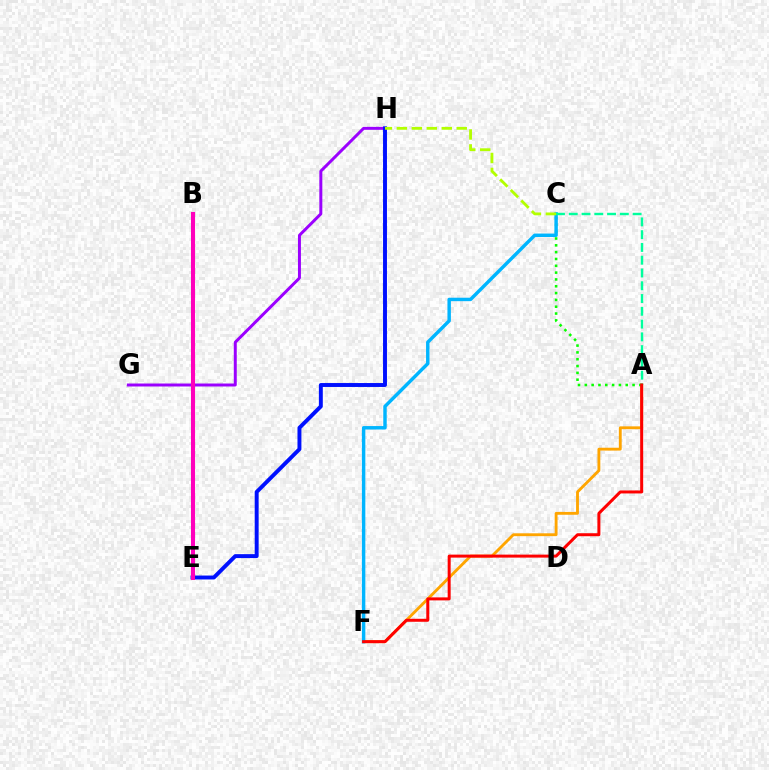{('A', 'F'): [{'color': '#ffa500', 'line_style': 'solid', 'thickness': 2.05}, {'color': '#ff0000', 'line_style': 'solid', 'thickness': 2.16}], ('A', 'C'): [{'color': '#08ff00', 'line_style': 'dotted', 'thickness': 1.85}, {'color': '#00ff9d', 'line_style': 'dashed', 'thickness': 1.74}], ('G', 'H'): [{'color': '#9b00ff', 'line_style': 'solid', 'thickness': 2.14}], ('E', 'H'): [{'color': '#0010ff', 'line_style': 'solid', 'thickness': 2.83}], ('C', 'F'): [{'color': '#00b5ff', 'line_style': 'solid', 'thickness': 2.48}], ('C', 'H'): [{'color': '#b3ff00', 'line_style': 'dashed', 'thickness': 2.03}], ('B', 'E'): [{'color': '#ff00bd', 'line_style': 'solid', 'thickness': 2.93}]}